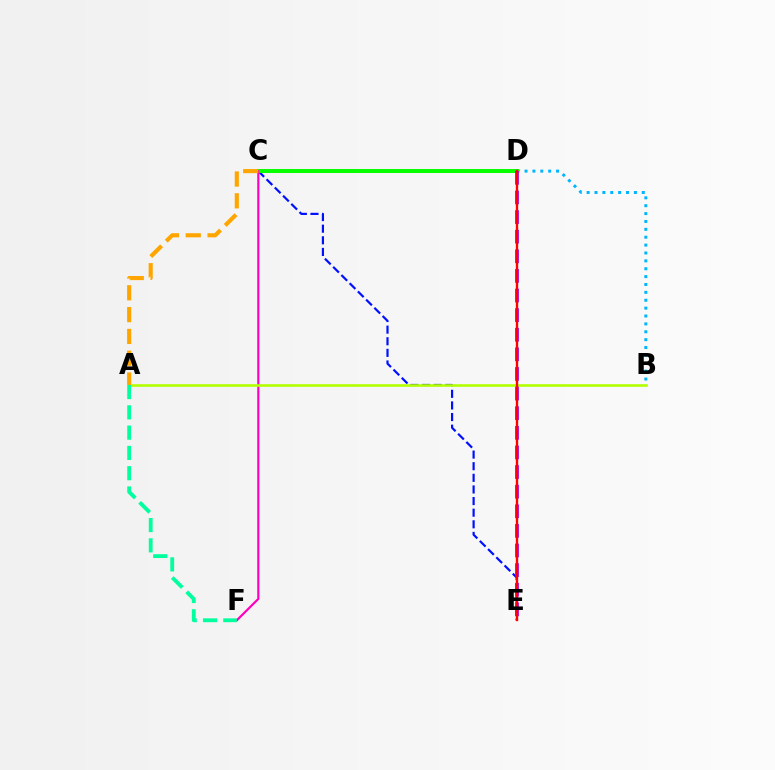{('B', 'D'): [{'color': '#00b5ff', 'line_style': 'dotted', 'thickness': 2.14}], ('C', 'E'): [{'color': '#0010ff', 'line_style': 'dashed', 'thickness': 1.58}], ('C', 'D'): [{'color': '#08ff00', 'line_style': 'solid', 'thickness': 2.88}], ('C', 'F'): [{'color': '#ff00bd', 'line_style': 'solid', 'thickness': 1.57}], ('A', 'B'): [{'color': '#b3ff00', 'line_style': 'solid', 'thickness': 1.88}], ('D', 'E'): [{'color': '#9b00ff', 'line_style': 'dashed', 'thickness': 2.66}, {'color': '#ff0000', 'line_style': 'solid', 'thickness': 1.7}], ('A', 'F'): [{'color': '#00ff9d', 'line_style': 'dashed', 'thickness': 2.75}], ('A', 'C'): [{'color': '#ffa500', 'line_style': 'dashed', 'thickness': 2.96}]}